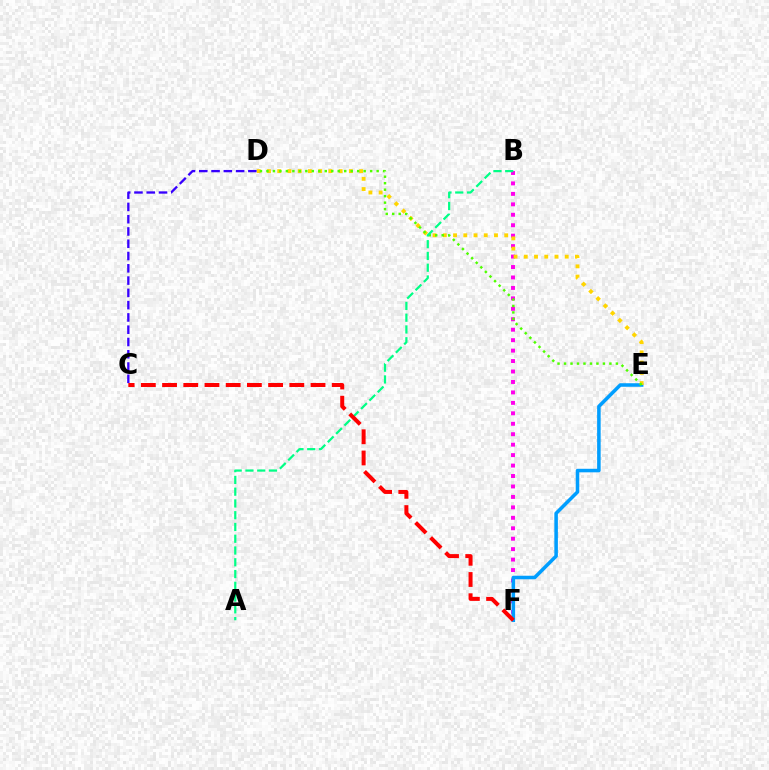{('B', 'F'): [{'color': '#ff00ed', 'line_style': 'dotted', 'thickness': 2.84}], ('C', 'D'): [{'color': '#3700ff', 'line_style': 'dashed', 'thickness': 1.67}], ('E', 'F'): [{'color': '#009eff', 'line_style': 'solid', 'thickness': 2.55}], ('D', 'E'): [{'color': '#ffd500', 'line_style': 'dotted', 'thickness': 2.78}, {'color': '#4fff00', 'line_style': 'dotted', 'thickness': 1.76}], ('A', 'B'): [{'color': '#00ff86', 'line_style': 'dashed', 'thickness': 1.6}], ('C', 'F'): [{'color': '#ff0000', 'line_style': 'dashed', 'thickness': 2.88}]}